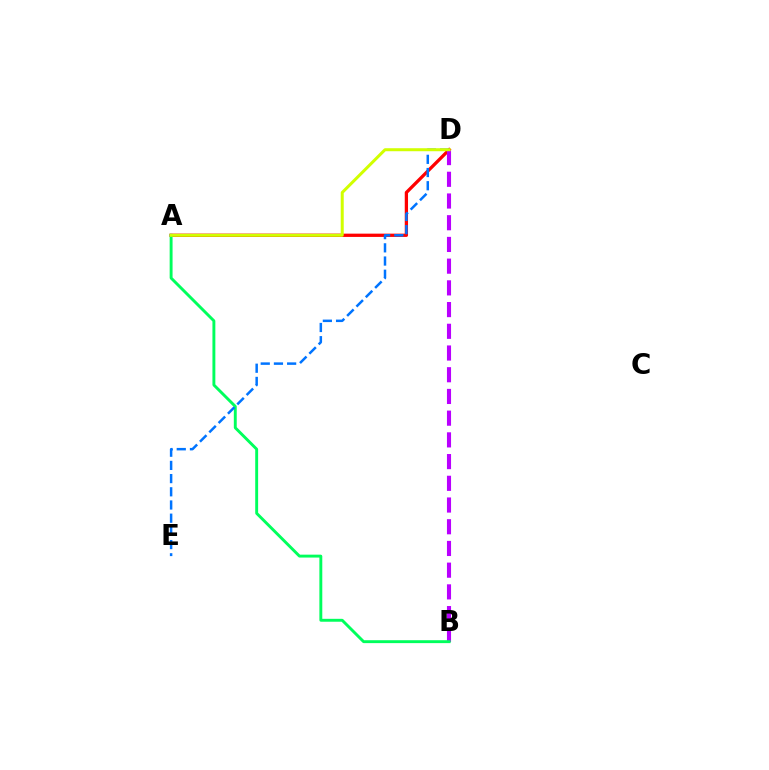{('A', 'D'): [{'color': '#ff0000', 'line_style': 'solid', 'thickness': 2.36}, {'color': '#d1ff00', 'line_style': 'solid', 'thickness': 2.17}], ('B', 'D'): [{'color': '#b900ff', 'line_style': 'dashed', 'thickness': 2.95}], ('A', 'B'): [{'color': '#00ff5c', 'line_style': 'solid', 'thickness': 2.09}], ('D', 'E'): [{'color': '#0074ff', 'line_style': 'dashed', 'thickness': 1.79}]}